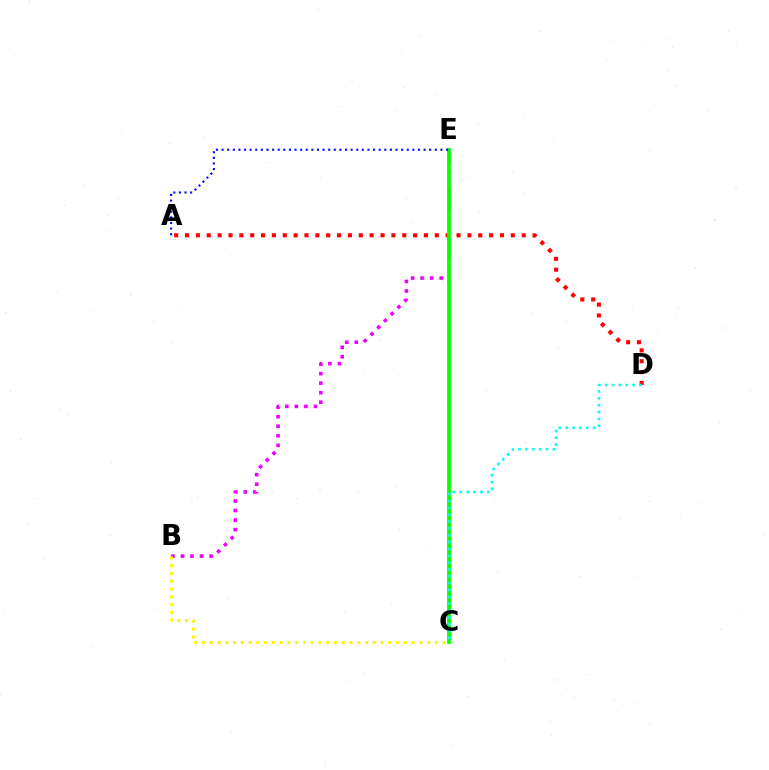{('B', 'E'): [{'color': '#ee00ff', 'line_style': 'dotted', 'thickness': 2.59}], ('A', 'D'): [{'color': '#ff0000', 'line_style': 'dotted', 'thickness': 2.95}], ('C', 'E'): [{'color': '#08ff00', 'line_style': 'solid', 'thickness': 2.73}], ('A', 'E'): [{'color': '#0010ff', 'line_style': 'dotted', 'thickness': 1.52}], ('C', 'D'): [{'color': '#00fff6', 'line_style': 'dotted', 'thickness': 1.86}], ('B', 'C'): [{'color': '#fcf500', 'line_style': 'dotted', 'thickness': 2.11}]}